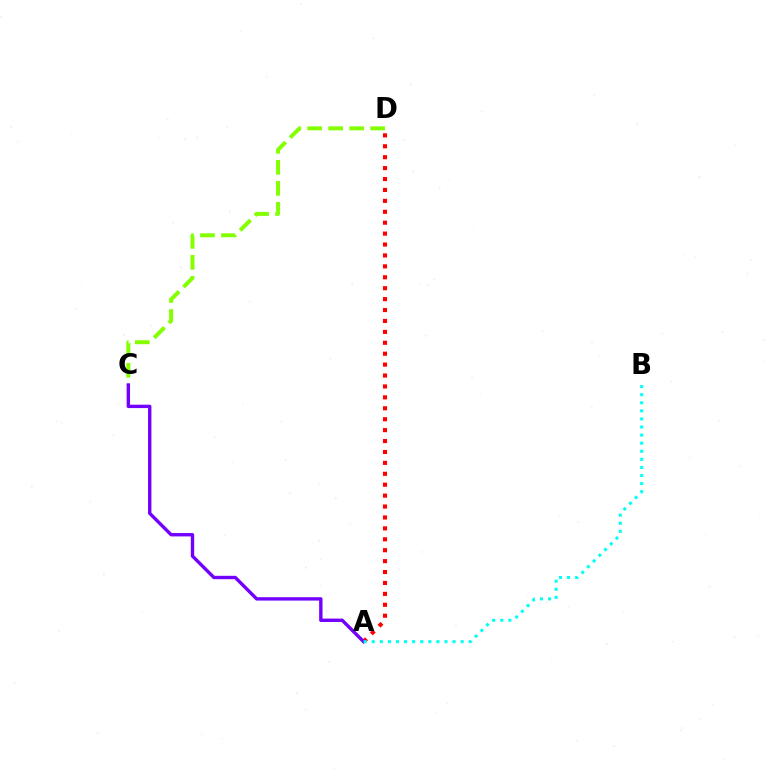{('A', 'D'): [{'color': '#ff0000', 'line_style': 'dotted', 'thickness': 2.97}], ('C', 'D'): [{'color': '#84ff00', 'line_style': 'dashed', 'thickness': 2.85}], ('A', 'C'): [{'color': '#7200ff', 'line_style': 'solid', 'thickness': 2.43}], ('A', 'B'): [{'color': '#00fff6', 'line_style': 'dotted', 'thickness': 2.2}]}